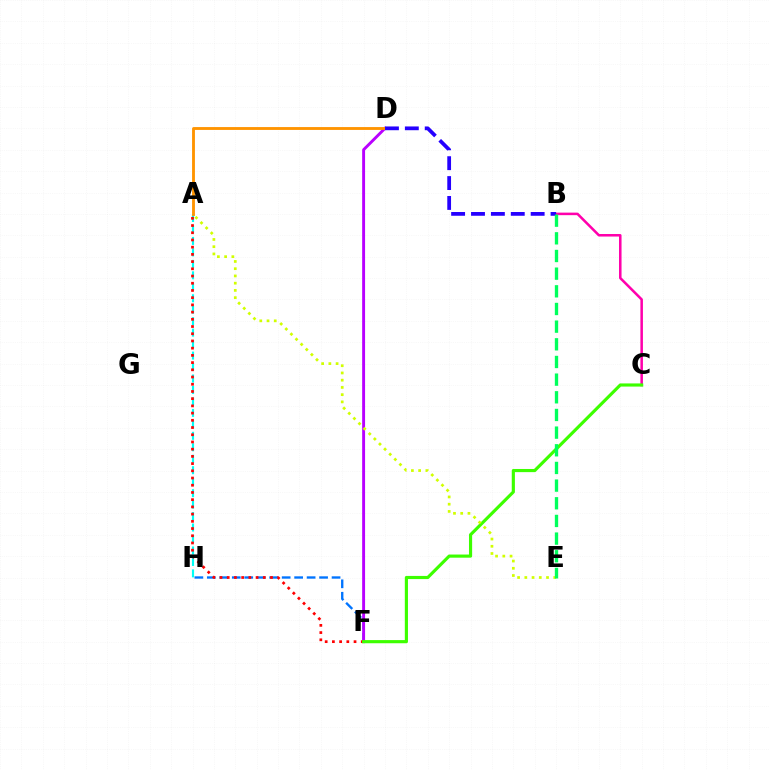{('B', 'C'): [{'color': '#ff00ac', 'line_style': 'solid', 'thickness': 1.82}], ('F', 'H'): [{'color': '#0074ff', 'line_style': 'dashed', 'thickness': 1.69}], ('A', 'H'): [{'color': '#00fff6', 'line_style': 'dashed', 'thickness': 1.56}], ('D', 'F'): [{'color': '#b900ff', 'line_style': 'solid', 'thickness': 2.1}], ('A', 'F'): [{'color': '#ff0000', 'line_style': 'dotted', 'thickness': 1.96}], ('C', 'F'): [{'color': '#3dff00', 'line_style': 'solid', 'thickness': 2.27}], ('A', 'D'): [{'color': '#ff9400', 'line_style': 'solid', 'thickness': 2.05}], ('A', 'E'): [{'color': '#d1ff00', 'line_style': 'dotted', 'thickness': 1.97}], ('B', 'D'): [{'color': '#2500ff', 'line_style': 'dashed', 'thickness': 2.7}], ('B', 'E'): [{'color': '#00ff5c', 'line_style': 'dashed', 'thickness': 2.4}]}